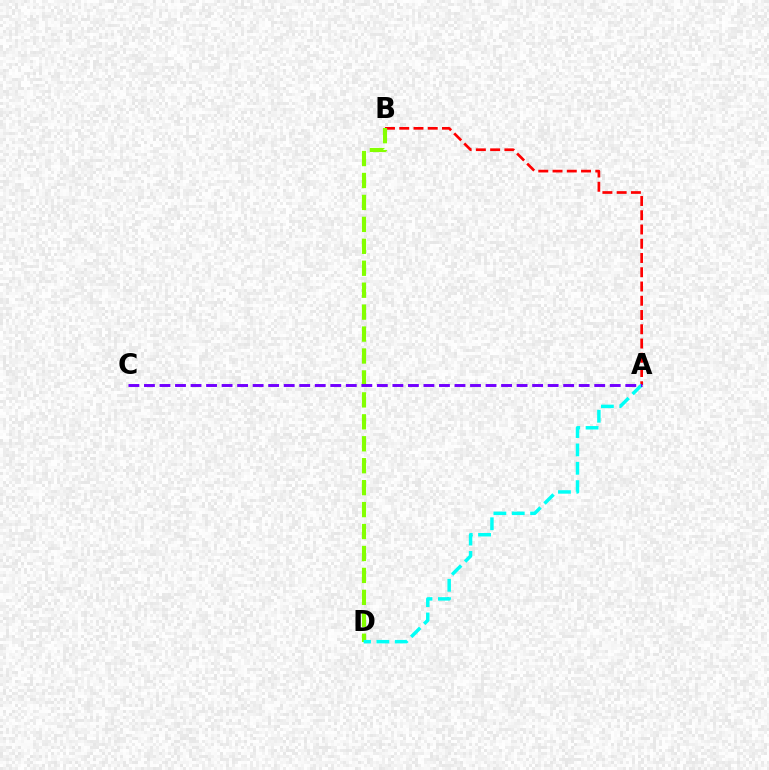{('A', 'B'): [{'color': '#ff0000', 'line_style': 'dashed', 'thickness': 1.94}], ('B', 'D'): [{'color': '#84ff00', 'line_style': 'dashed', 'thickness': 2.98}], ('A', 'D'): [{'color': '#00fff6', 'line_style': 'dashed', 'thickness': 2.49}], ('A', 'C'): [{'color': '#7200ff', 'line_style': 'dashed', 'thickness': 2.11}]}